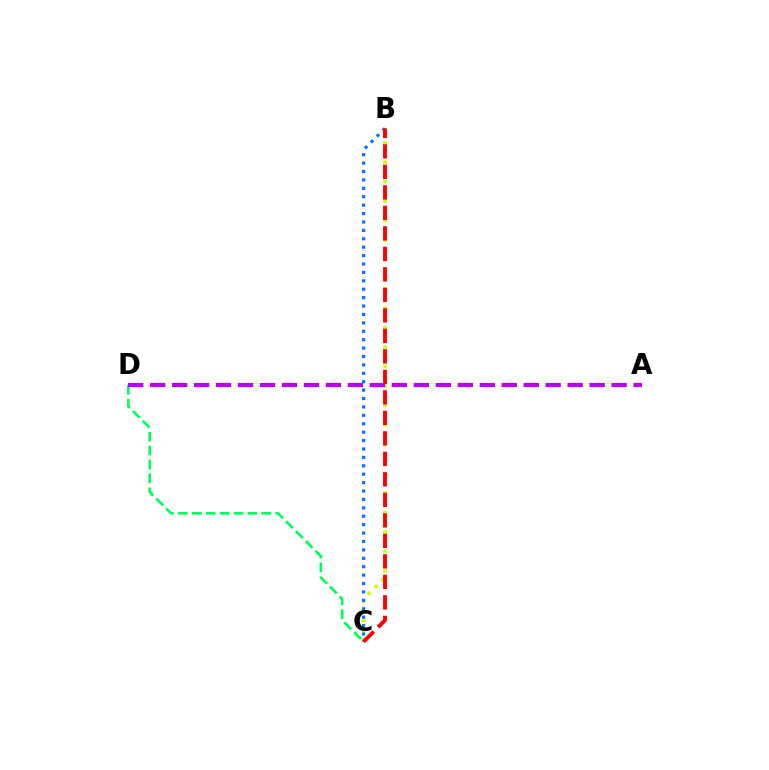{('B', 'C'): [{'color': '#d1ff00', 'line_style': 'dotted', 'thickness': 2.64}, {'color': '#0074ff', 'line_style': 'dotted', 'thickness': 2.28}, {'color': '#ff0000', 'line_style': 'dashed', 'thickness': 2.78}], ('C', 'D'): [{'color': '#00ff5c', 'line_style': 'dashed', 'thickness': 1.89}], ('A', 'D'): [{'color': '#b900ff', 'line_style': 'dashed', 'thickness': 2.99}]}